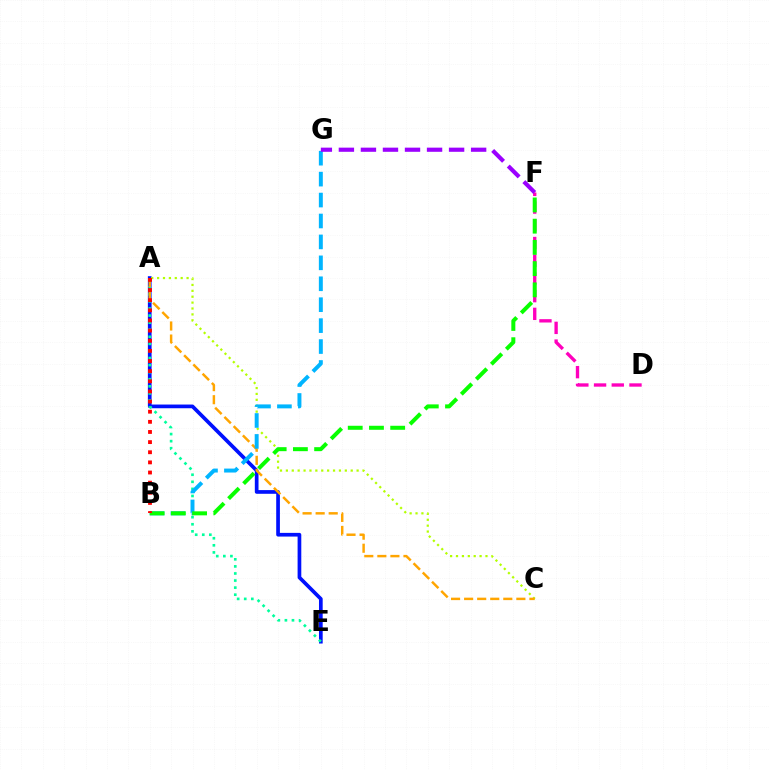{('A', 'E'): [{'color': '#0010ff', 'line_style': 'solid', 'thickness': 2.66}, {'color': '#00ff9d', 'line_style': 'dotted', 'thickness': 1.92}], ('A', 'C'): [{'color': '#b3ff00', 'line_style': 'dotted', 'thickness': 1.6}, {'color': '#ffa500', 'line_style': 'dashed', 'thickness': 1.77}], ('D', 'F'): [{'color': '#ff00bd', 'line_style': 'dashed', 'thickness': 2.41}], ('B', 'G'): [{'color': '#00b5ff', 'line_style': 'dashed', 'thickness': 2.84}], ('F', 'G'): [{'color': '#9b00ff', 'line_style': 'dashed', 'thickness': 2.99}], ('B', 'F'): [{'color': '#08ff00', 'line_style': 'dashed', 'thickness': 2.88}], ('A', 'B'): [{'color': '#ff0000', 'line_style': 'dotted', 'thickness': 2.75}]}